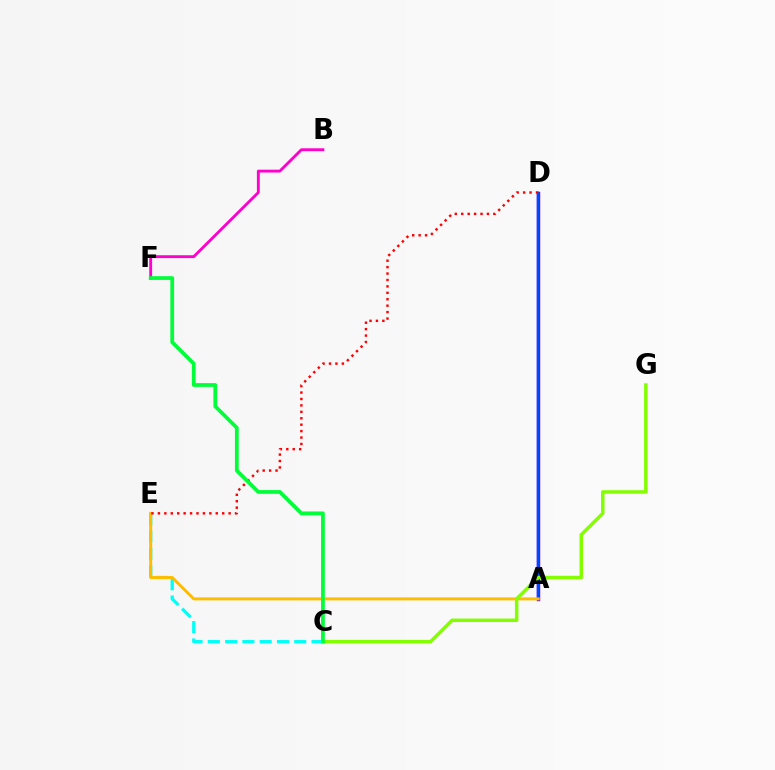{('A', 'D'): [{'color': '#7200ff', 'line_style': 'solid', 'thickness': 2.48}, {'color': '#004bff', 'line_style': 'solid', 'thickness': 1.77}], ('C', 'E'): [{'color': '#00fff6', 'line_style': 'dashed', 'thickness': 2.35}], ('A', 'E'): [{'color': '#ffbd00', 'line_style': 'solid', 'thickness': 2.13}], ('C', 'G'): [{'color': '#84ff00', 'line_style': 'solid', 'thickness': 2.51}], ('B', 'F'): [{'color': '#ff00cf', 'line_style': 'solid', 'thickness': 2.06}], ('D', 'E'): [{'color': '#ff0000', 'line_style': 'dotted', 'thickness': 1.75}], ('C', 'F'): [{'color': '#00ff39', 'line_style': 'solid', 'thickness': 2.69}]}